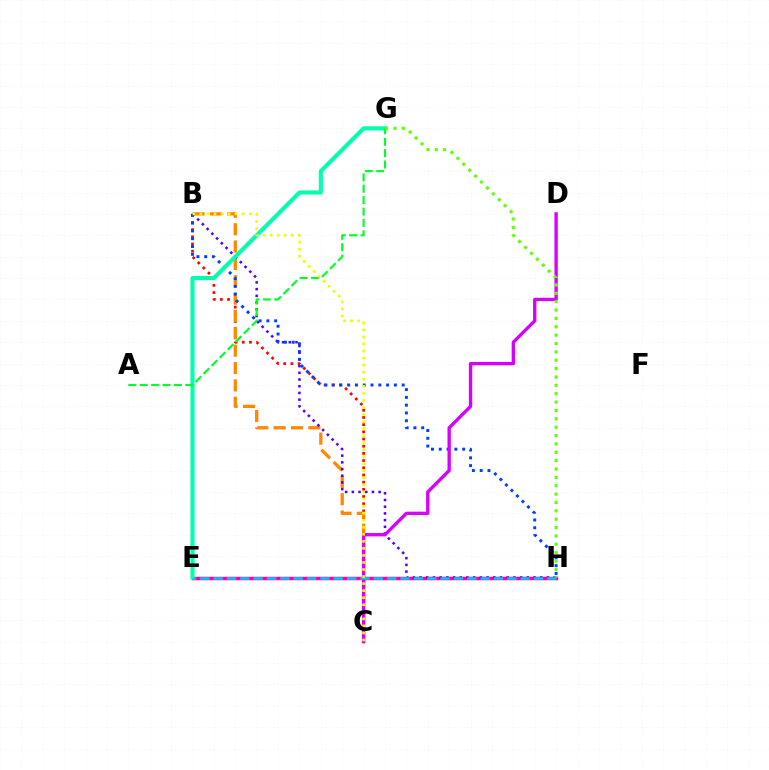{('B', 'C'): [{'color': '#ff0000', 'line_style': 'dotted', 'thickness': 1.95}, {'color': '#ff8800', 'line_style': 'dashed', 'thickness': 2.36}, {'color': '#eeff00', 'line_style': 'dotted', 'thickness': 1.91}], ('E', 'H'): [{'color': '#ff00a0', 'line_style': 'solid', 'thickness': 2.5}, {'color': '#00c7ff', 'line_style': 'dashed', 'thickness': 1.81}], ('B', 'H'): [{'color': '#4f00ff', 'line_style': 'dotted', 'thickness': 1.82}, {'color': '#003fff', 'line_style': 'dotted', 'thickness': 2.12}], ('E', 'G'): [{'color': '#00ffaf', 'line_style': 'solid', 'thickness': 2.95}], ('C', 'D'): [{'color': '#d600ff', 'line_style': 'solid', 'thickness': 2.4}], ('A', 'G'): [{'color': '#00ff27', 'line_style': 'dashed', 'thickness': 1.55}], ('G', 'H'): [{'color': '#66ff00', 'line_style': 'dotted', 'thickness': 2.27}]}